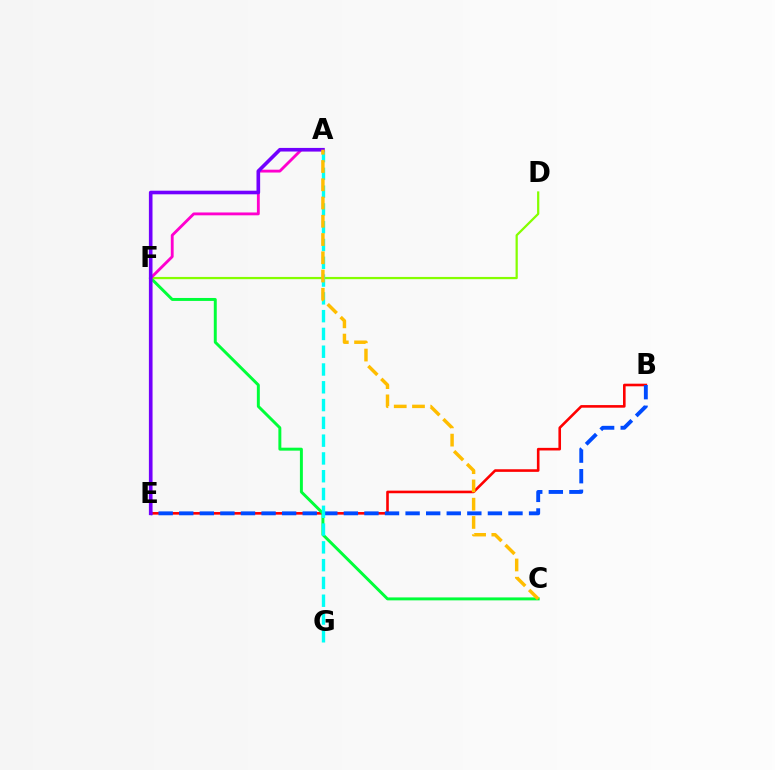{('B', 'E'): [{'color': '#ff0000', 'line_style': 'solid', 'thickness': 1.88}, {'color': '#004bff', 'line_style': 'dashed', 'thickness': 2.8}], ('C', 'F'): [{'color': '#00ff39', 'line_style': 'solid', 'thickness': 2.13}], ('D', 'F'): [{'color': '#84ff00', 'line_style': 'solid', 'thickness': 1.61}], ('A', 'G'): [{'color': '#00fff6', 'line_style': 'dashed', 'thickness': 2.42}], ('A', 'E'): [{'color': '#ff00cf', 'line_style': 'solid', 'thickness': 2.05}, {'color': '#7200ff', 'line_style': 'solid', 'thickness': 2.6}], ('A', 'C'): [{'color': '#ffbd00', 'line_style': 'dashed', 'thickness': 2.48}]}